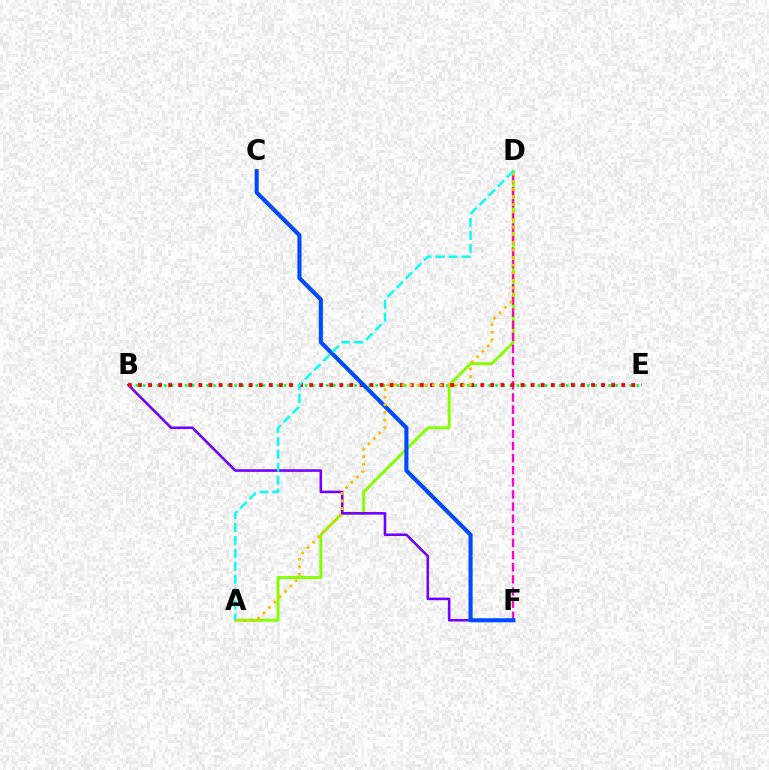{('A', 'D'): [{'color': '#84ff00', 'line_style': 'solid', 'thickness': 2.09}, {'color': '#ffbd00', 'line_style': 'dotted', 'thickness': 2.06}, {'color': '#00fff6', 'line_style': 'dashed', 'thickness': 1.76}], ('B', 'F'): [{'color': '#7200ff', 'line_style': 'solid', 'thickness': 1.85}], ('B', 'E'): [{'color': '#00ff39', 'line_style': 'dotted', 'thickness': 1.92}, {'color': '#ff0000', 'line_style': 'dotted', 'thickness': 2.74}], ('D', 'F'): [{'color': '#ff00cf', 'line_style': 'dashed', 'thickness': 1.65}], ('C', 'F'): [{'color': '#004bff', 'line_style': 'solid', 'thickness': 2.95}]}